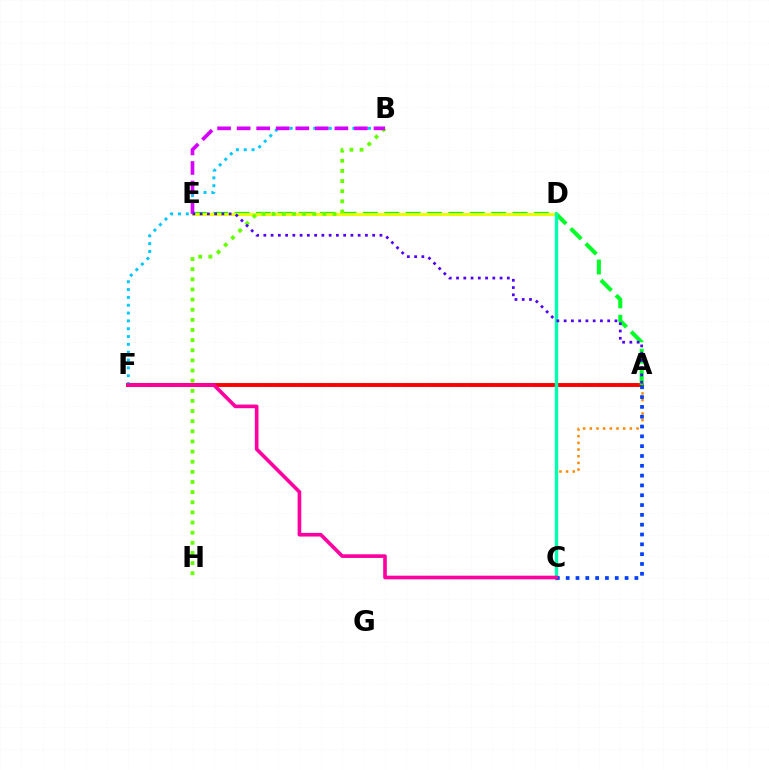{('A', 'F'): [{'color': '#ff0000', 'line_style': 'solid', 'thickness': 2.82}], ('A', 'E'): [{'color': '#00ff27', 'line_style': 'dashed', 'thickness': 2.9}, {'color': '#4f00ff', 'line_style': 'dotted', 'thickness': 1.97}], ('D', 'E'): [{'color': '#eeff00', 'line_style': 'solid', 'thickness': 2.13}], ('B', 'H'): [{'color': '#66ff00', 'line_style': 'dotted', 'thickness': 2.75}], ('B', 'F'): [{'color': '#00c7ff', 'line_style': 'dotted', 'thickness': 2.13}], ('A', 'C'): [{'color': '#ff8800', 'line_style': 'dotted', 'thickness': 1.81}, {'color': '#003fff', 'line_style': 'dotted', 'thickness': 2.67}], ('C', 'D'): [{'color': '#00ffaf', 'line_style': 'solid', 'thickness': 2.45}], ('C', 'F'): [{'color': '#ff00a0', 'line_style': 'solid', 'thickness': 2.62}], ('B', 'E'): [{'color': '#d600ff', 'line_style': 'dashed', 'thickness': 2.66}]}